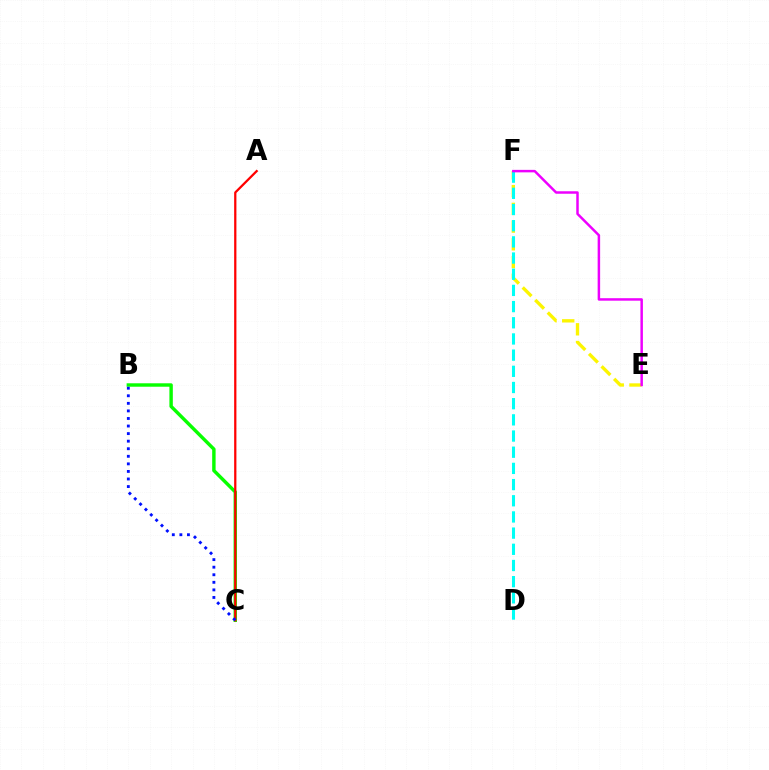{('E', 'F'): [{'color': '#fcf500', 'line_style': 'dashed', 'thickness': 2.41}, {'color': '#ee00ff', 'line_style': 'solid', 'thickness': 1.79}], ('D', 'F'): [{'color': '#00fff6', 'line_style': 'dashed', 'thickness': 2.2}], ('B', 'C'): [{'color': '#08ff00', 'line_style': 'solid', 'thickness': 2.47}, {'color': '#0010ff', 'line_style': 'dotted', 'thickness': 2.06}], ('A', 'C'): [{'color': '#ff0000', 'line_style': 'solid', 'thickness': 1.63}]}